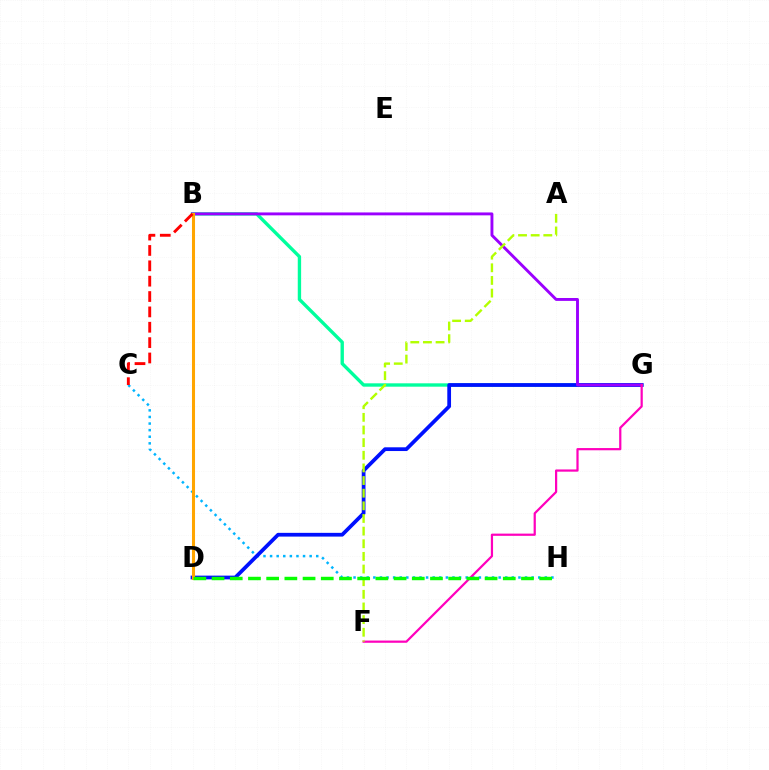{('C', 'H'): [{'color': '#00b5ff', 'line_style': 'dotted', 'thickness': 1.79}], ('B', 'G'): [{'color': '#00ff9d', 'line_style': 'solid', 'thickness': 2.42}, {'color': '#9b00ff', 'line_style': 'solid', 'thickness': 2.09}], ('D', 'G'): [{'color': '#0010ff', 'line_style': 'solid', 'thickness': 2.69}], ('F', 'G'): [{'color': '#ff00bd', 'line_style': 'solid', 'thickness': 1.6}], ('A', 'F'): [{'color': '#b3ff00', 'line_style': 'dashed', 'thickness': 1.72}], ('B', 'D'): [{'color': '#ffa500', 'line_style': 'solid', 'thickness': 2.21}], ('D', 'H'): [{'color': '#08ff00', 'line_style': 'dashed', 'thickness': 2.47}], ('B', 'C'): [{'color': '#ff0000', 'line_style': 'dashed', 'thickness': 2.09}]}